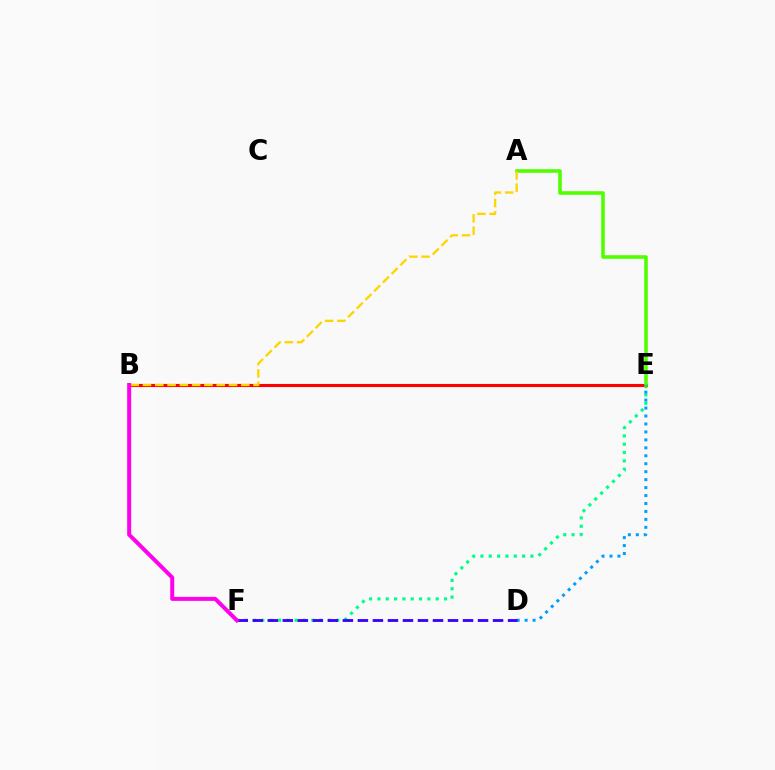{('E', 'F'): [{'color': '#00ff86', 'line_style': 'dotted', 'thickness': 2.26}], ('B', 'E'): [{'color': '#ff0000', 'line_style': 'solid', 'thickness': 2.22}], ('A', 'E'): [{'color': '#4fff00', 'line_style': 'solid', 'thickness': 2.58}], ('D', 'E'): [{'color': '#009eff', 'line_style': 'dotted', 'thickness': 2.16}], ('D', 'F'): [{'color': '#3700ff', 'line_style': 'dashed', 'thickness': 2.04}], ('A', 'B'): [{'color': '#ffd500', 'line_style': 'dashed', 'thickness': 1.67}], ('B', 'F'): [{'color': '#ff00ed', 'line_style': 'solid', 'thickness': 2.87}]}